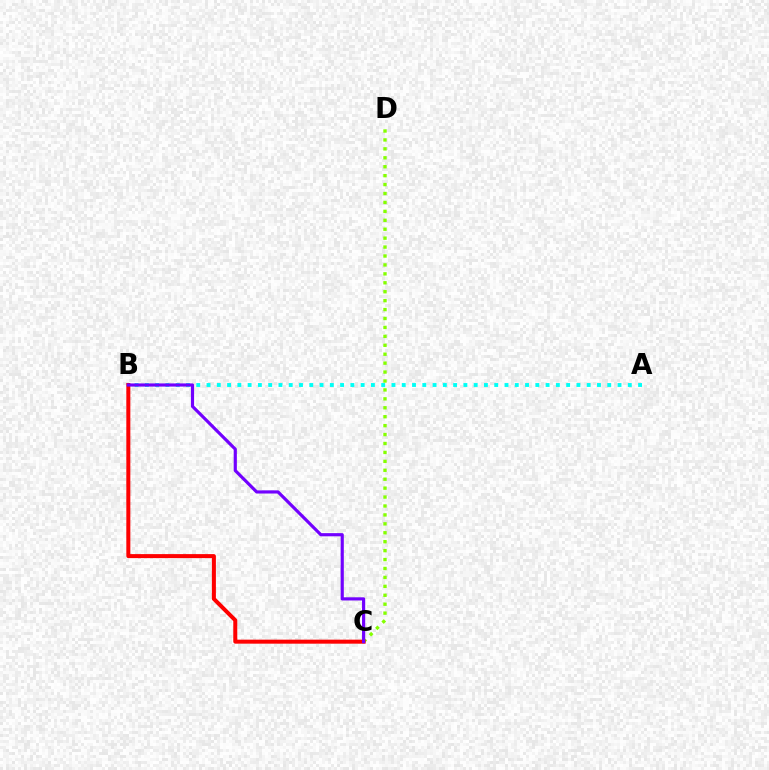{('A', 'B'): [{'color': '#00fff6', 'line_style': 'dotted', 'thickness': 2.79}], ('C', 'D'): [{'color': '#84ff00', 'line_style': 'dotted', 'thickness': 2.43}], ('B', 'C'): [{'color': '#ff0000', 'line_style': 'solid', 'thickness': 2.89}, {'color': '#7200ff', 'line_style': 'solid', 'thickness': 2.28}]}